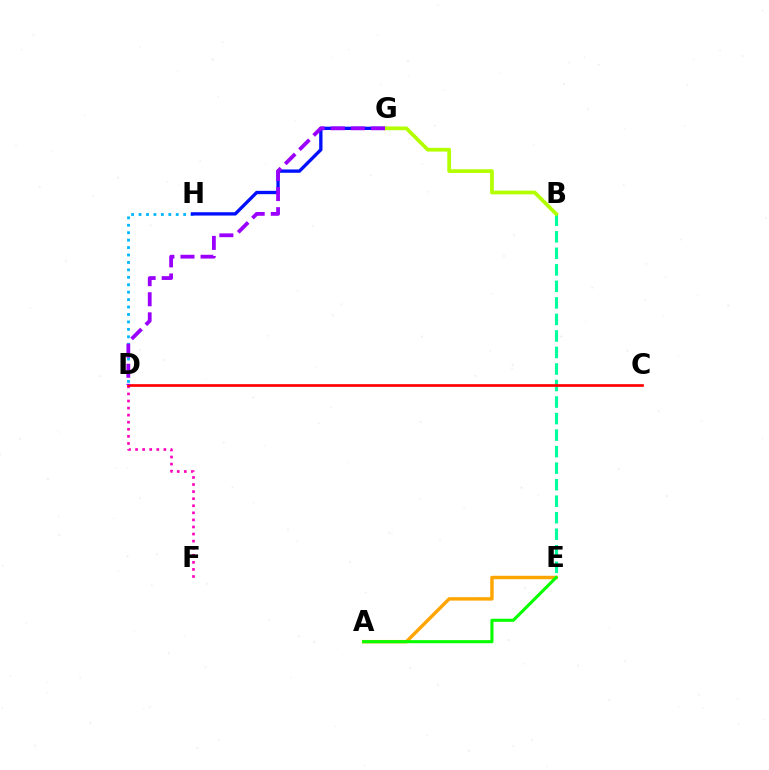{('B', 'E'): [{'color': '#00ff9d', 'line_style': 'dashed', 'thickness': 2.24}], ('D', 'H'): [{'color': '#00b5ff', 'line_style': 'dotted', 'thickness': 2.02}], ('D', 'F'): [{'color': '#ff00bd', 'line_style': 'dotted', 'thickness': 1.92}], ('G', 'H'): [{'color': '#0010ff', 'line_style': 'solid', 'thickness': 2.4}], ('C', 'D'): [{'color': '#ff0000', 'line_style': 'solid', 'thickness': 1.93}], ('B', 'G'): [{'color': '#b3ff00', 'line_style': 'solid', 'thickness': 2.69}], ('A', 'E'): [{'color': '#ffa500', 'line_style': 'solid', 'thickness': 2.47}, {'color': '#08ff00', 'line_style': 'solid', 'thickness': 2.22}], ('D', 'G'): [{'color': '#9b00ff', 'line_style': 'dashed', 'thickness': 2.73}]}